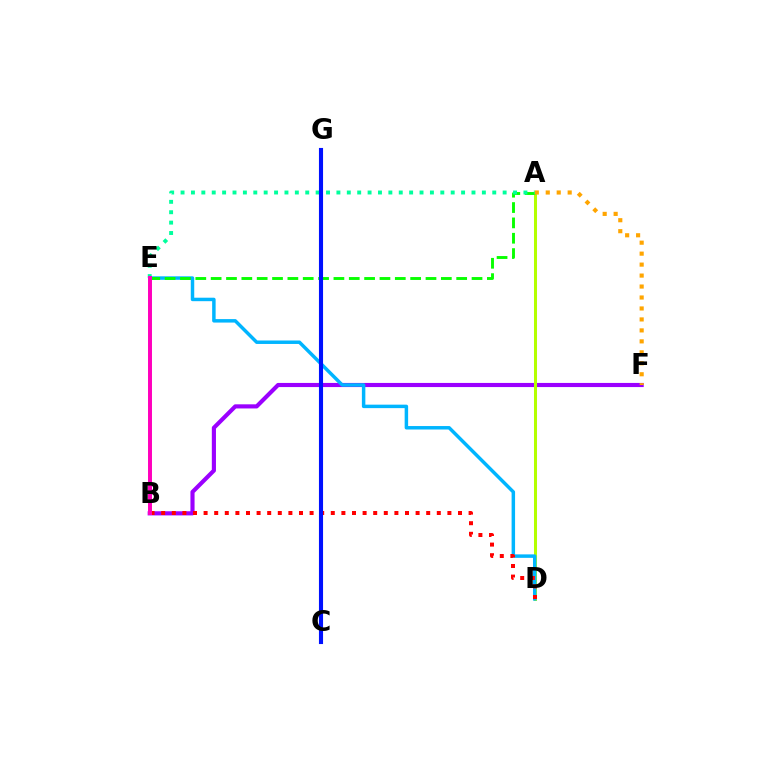{('B', 'F'): [{'color': '#9b00ff', 'line_style': 'solid', 'thickness': 2.98}], ('A', 'D'): [{'color': '#b3ff00', 'line_style': 'solid', 'thickness': 2.17}], ('D', 'E'): [{'color': '#00b5ff', 'line_style': 'solid', 'thickness': 2.5}], ('A', 'E'): [{'color': '#08ff00', 'line_style': 'dashed', 'thickness': 2.08}, {'color': '#00ff9d', 'line_style': 'dotted', 'thickness': 2.82}], ('B', 'D'): [{'color': '#ff0000', 'line_style': 'dotted', 'thickness': 2.88}], ('B', 'E'): [{'color': '#ff00bd', 'line_style': 'solid', 'thickness': 2.85}], ('C', 'G'): [{'color': '#0010ff', 'line_style': 'solid', 'thickness': 2.95}], ('A', 'F'): [{'color': '#ffa500', 'line_style': 'dotted', 'thickness': 2.98}]}